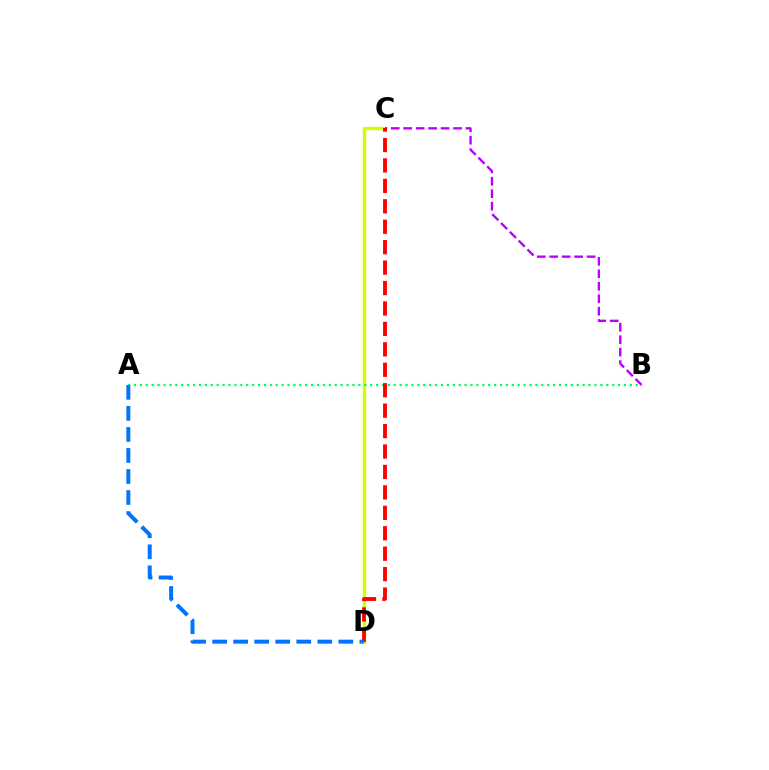{('C', 'D'): [{'color': '#d1ff00', 'line_style': 'solid', 'thickness': 2.43}, {'color': '#ff0000', 'line_style': 'dashed', 'thickness': 2.78}], ('B', 'C'): [{'color': '#b900ff', 'line_style': 'dashed', 'thickness': 1.69}], ('A', 'B'): [{'color': '#00ff5c', 'line_style': 'dotted', 'thickness': 1.6}], ('A', 'D'): [{'color': '#0074ff', 'line_style': 'dashed', 'thickness': 2.86}]}